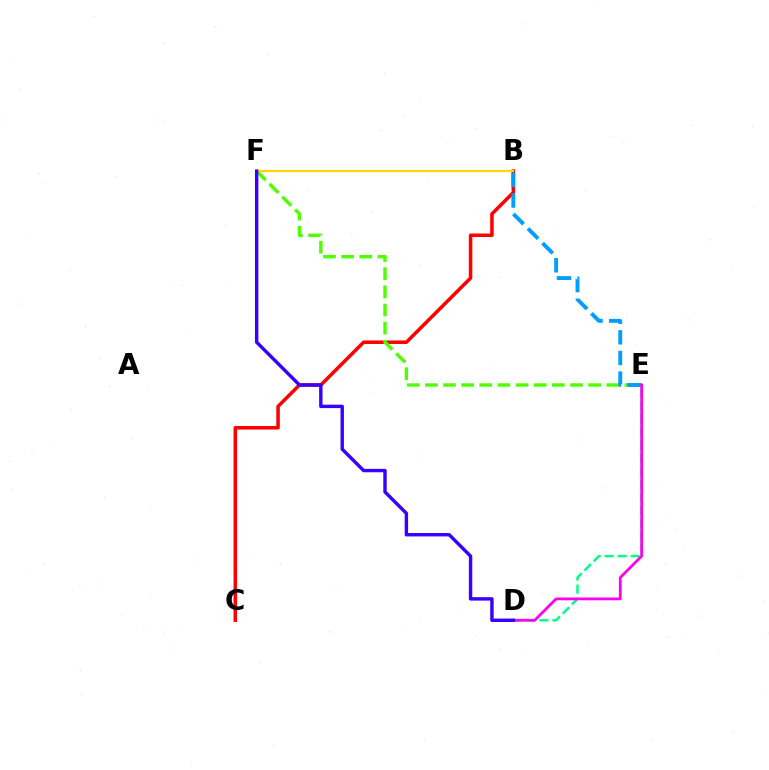{('D', 'E'): [{'color': '#00ff86', 'line_style': 'dashed', 'thickness': 1.77}, {'color': '#ff00ed', 'line_style': 'solid', 'thickness': 2.0}], ('B', 'C'): [{'color': '#ff0000', 'line_style': 'solid', 'thickness': 2.53}], ('E', 'F'): [{'color': '#4fff00', 'line_style': 'dashed', 'thickness': 2.46}], ('B', 'F'): [{'color': '#ffd500', 'line_style': 'solid', 'thickness': 1.63}], ('B', 'E'): [{'color': '#009eff', 'line_style': 'dashed', 'thickness': 2.8}], ('D', 'F'): [{'color': '#3700ff', 'line_style': 'solid', 'thickness': 2.46}]}